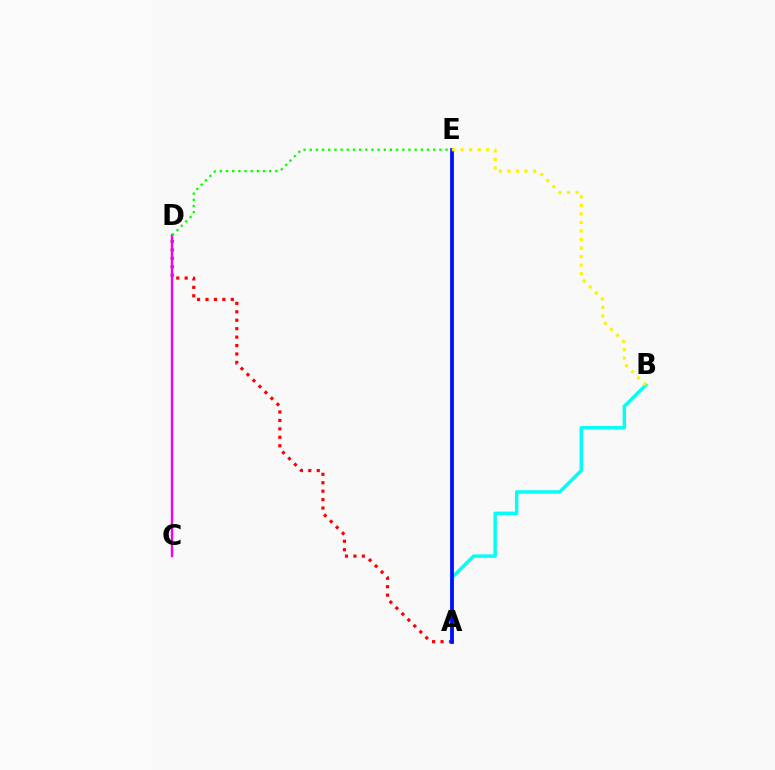{('A', 'D'): [{'color': '#ff0000', 'line_style': 'dotted', 'thickness': 2.29}], ('A', 'B'): [{'color': '#00fff6', 'line_style': 'solid', 'thickness': 2.48}], ('A', 'E'): [{'color': '#0010ff', 'line_style': 'solid', 'thickness': 2.72}], ('B', 'E'): [{'color': '#fcf500', 'line_style': 'dotted', 'thickness': 2.32}], ('C', 'D'): [{'color': '#ee00ff', 'line_style': 'solid', 'thickness': 1.72}], ('D', 'E'): [{'color': '#08ff00', 'line_style': 'dotted', 'thickness': 1.68}]}